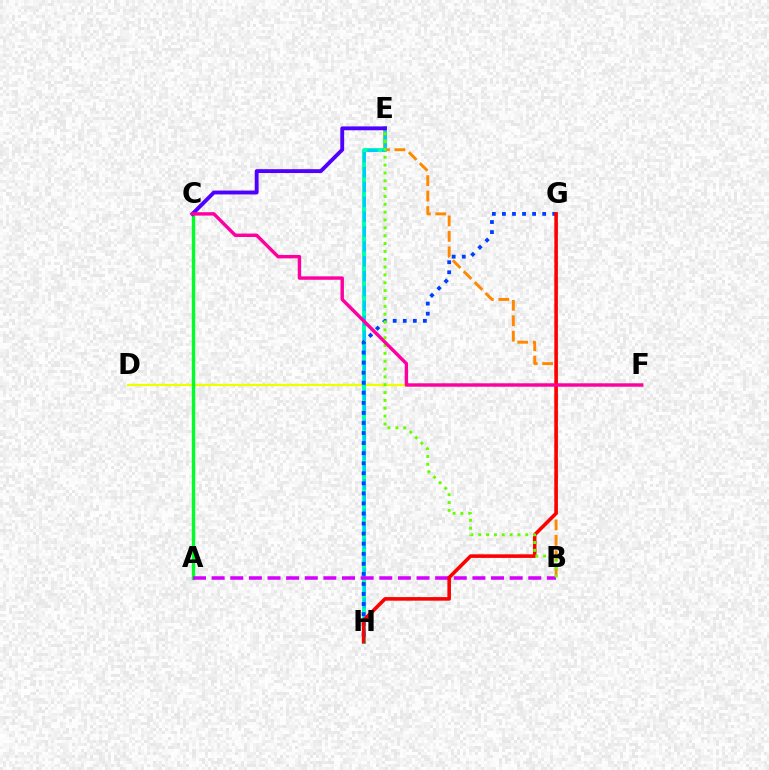{('D', 'F'): [{'color': '#eeff00', 'line_style': 'solid', 'thickness': 1.64}], ('E', 'H'): [{'color': '#00ffaf', 'line_style': 'solid', 'thickness': 2.83}, {'color': '#00c7ff', 'line_style': 'dashed', 'thickness': 2.02}], ('B', 'E'): [{'color': '#ff8800', 'line_style': 'dashed', 'thickness': 2.1}, {'color': '#66ff00', 'line_style': 'dotted', 'thickness': 2.13}], ('G', 'H'): [{'color': '#003fff', 'line_style': 'dotted', 'thickness': 2.73}, {'color': '#ff0000', 'line_style': 'solid', 'thickness': 2.58}], ('A', 'C'): [{'color': '#00ff27', 'line_style': 'solid', 'thickness': 2.43}], ('A', 'B'): [{'color': '#d600ff', 'line_style': 'dashed', 'thickness': 2.53}], ('C', 'E'): [{'color': '#4f00ff', 'line_style': 'solid', 'thickness': 2.78}], ('C', 'F'): [{'color': '#ff00a0', 'line_style': 'solid', 'thickness': 2.46}]}